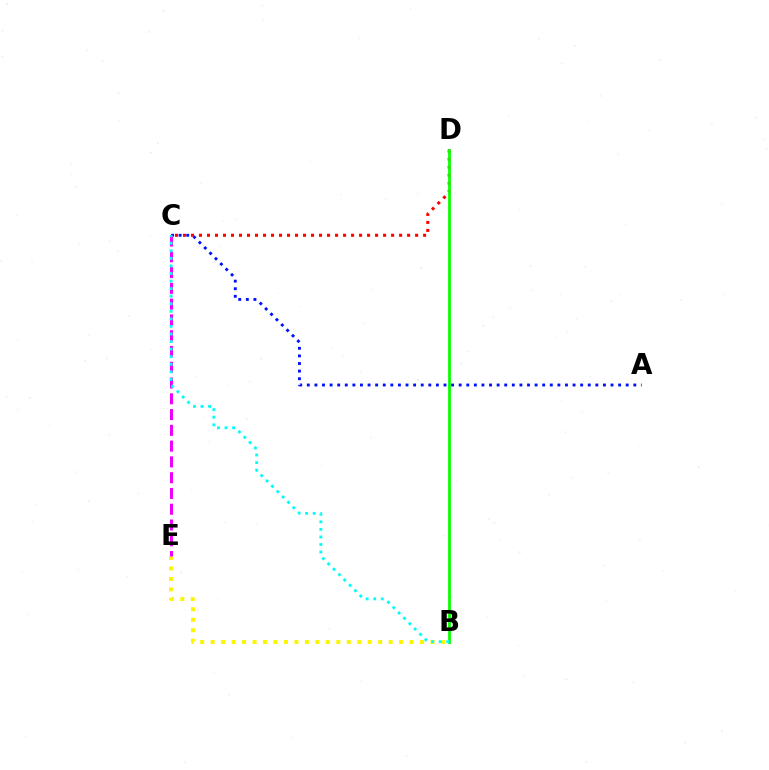{('A', 'C'): [{'color': '#0010ff', 'line_style': 'dotted', 'thickness': 2.06}], ('B', 'E'): [{'color': '#fcf500', 'line_style': 'dotted', 'thickness': 2.85}], ('C', 'D'): [{'color': '#ff0000', 'line_style': 'dotted', 'thickness': 2.17}], ('C', 'E'): [{'color': '#ee00ff', 'line_style': 'dashed', 'thickness': 2.14}], ('B', 'D'): [{'color': '#08ff00', 'line_style': 'solid', 'thickness': 2.01}], ('B', 'C'): [{'color': '#00fff6', 'line_style': 'dotted', 'thickness': 2.06}]}